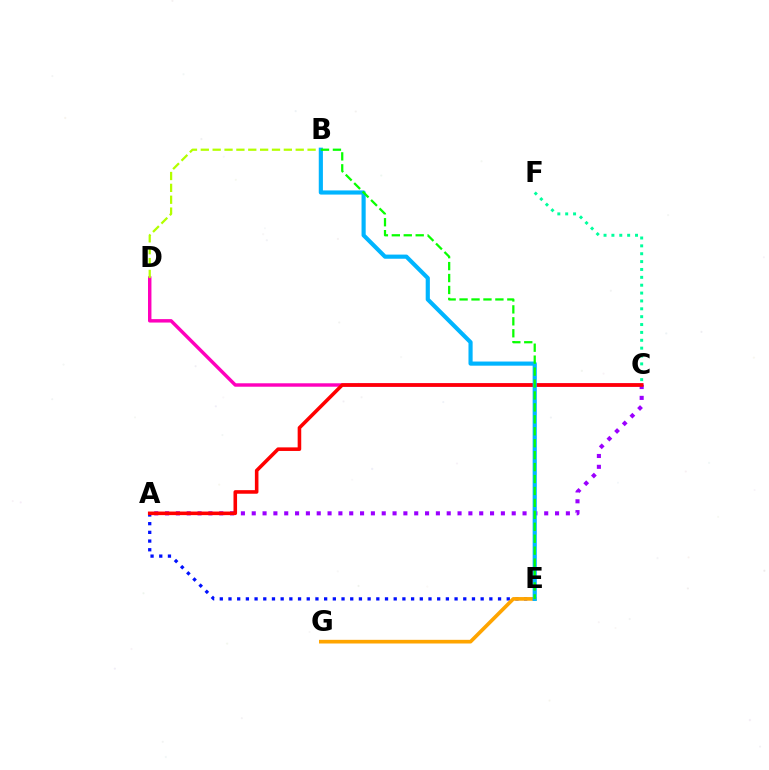{('C', 'D'): [{'color': '#ff00bd', 'line_style': 'solid', 'thickness': 2.47}], ('A', 'E'): [{'color': '#0010ff', 'line_style': 'dotted', 'thickness': 2.36}], ('B', 'D'): [{'color': '#b3ff00', 'line_style': 'dashed', 'thickness': 1.61}], ('A', 'C'): [{'color': '#9b00ff', 'line_style': 'dotted', 'thickness': 2.94}, {'color': '#ff0000', 'line_style': 'solid', 'thickness': 2.58}], ('E', 'G'): [{'color': '#ffa500', 'line_style': 'solid', 'thickness': 2.64}], ('B', 'E'): [{'color': '#00b5ff', 'line_style': 'solid', 'thickness': 2.99}, {'color': '#08ff00', 'line_style': 'dashed', 'thickness': 1.62}], ('C', 'F'): [{'color': '#00ff9d', 'line_style': 'dotted', 'thickness': 2.14}]}